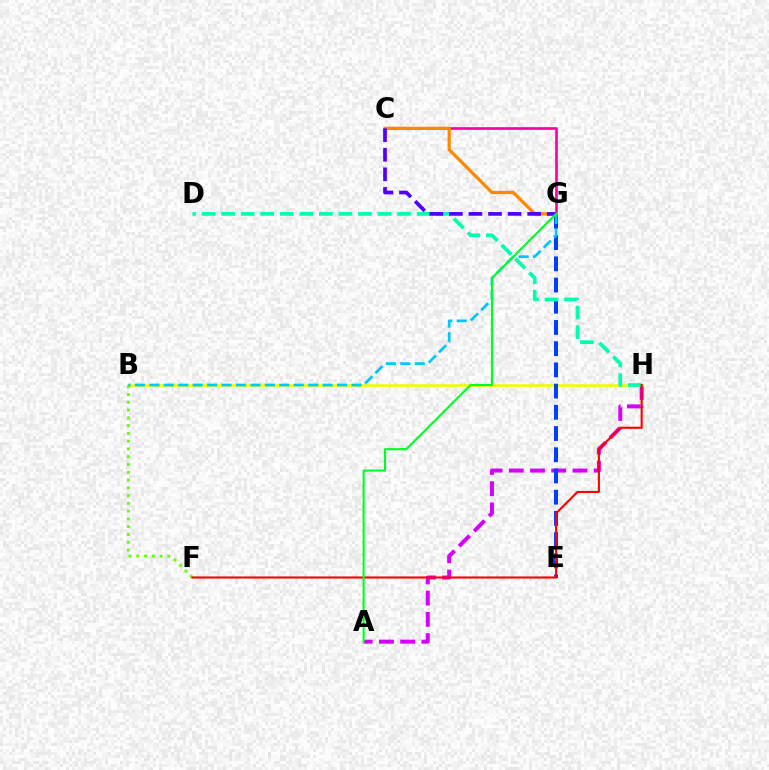{('A', 'H'): [{'color': '#d600ff', 'line_style': 'dashed', 'thickness': 2.88}], ('B', 'H'): [{'color': '#eeff00', 'line_style': 'solid', 'thickness': 1.89}], ('E', 'G'): [{'color': '#003fff', 'line_style': 'dashed', 'thickness': 2.88}], ('B', 'F'): [{'color': '#66ff00', 'line_style': 'dotted', 'thickness': 2.11}], ('D', 'H'): [{'color': '#00ffaf', 'line_style': 'dashed', 'thickness': 2.66}], ('F', 'H'): [{'color': '#ff0000', 'line_style': 'solid', 'thickness': 1.52}], ('C', 'G'): [{'color': '#ff00a0', 'line_style': 'solid', 'thickness': 1.91}, {'color': '#ff8800', 'line_style': 'solid', 'thickness': 2.32}, {'color': '#4f00ff', 'line_style': 'dashed', 'thickness': 2.66}], ('B', 'G'): [{'color': '#00c7ff', 'line_style': 'dashed', 'thickness': 1.96}], ('A', 'G'): [{'color': '#00ff27', 'line_style': 'solid', 'thickness': 1.51}]}